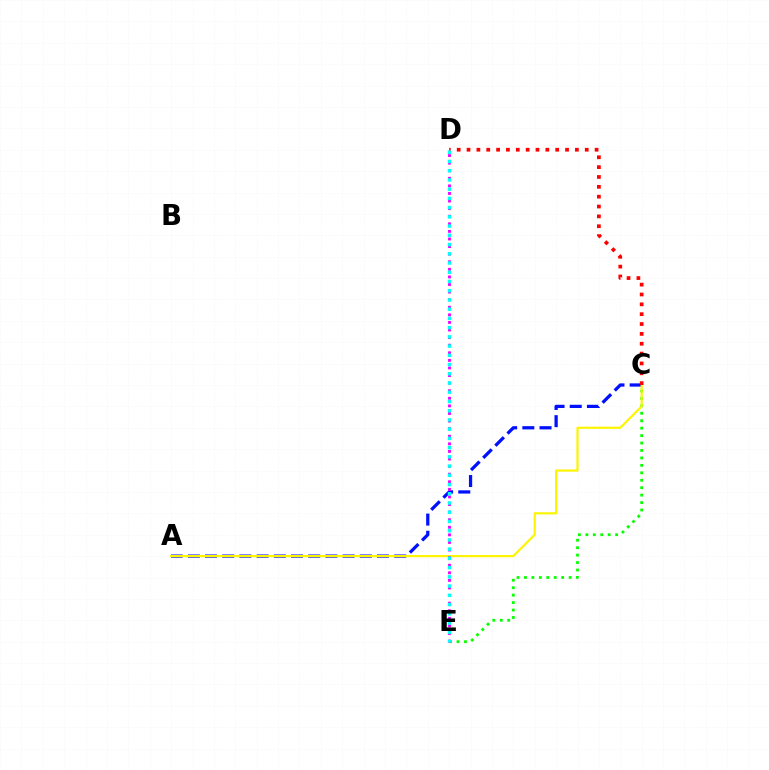{('A', 'C'): [{'color': '#0010ff', 'line_style': 'dashed', 'thickness': 2.34}, {'color': '#fcf500', 'line_style': 'solid', 'thickness': 1.58}], ('C', 'E'): [{'color': '#08ff00', 'line_style': 'dotted', 'thickness': 2.02}], ('D', 'E'): [{'color': '#ee00ff', 'line_style': 'dotted', 'thickness': 2.06}, {'color': '#00fff6', 'line_style': 'dotted', 'thickness': 2.51}], ('C', 'D'): [{'color': '#ff0000', 'line_style': 'dotted', 'thickness': 2.68}]}